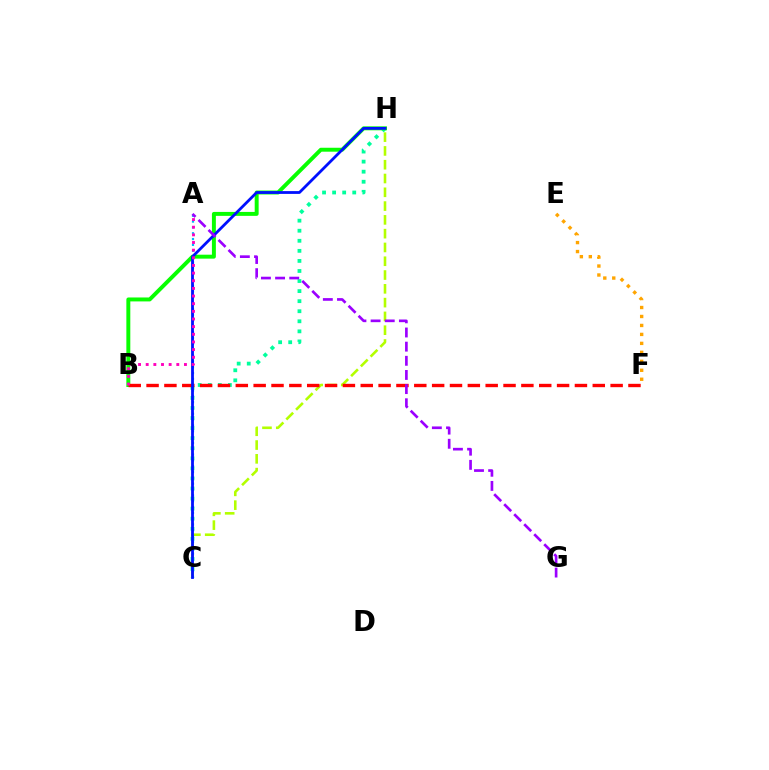{('C', 'H'): [{'color': '#b3ff00', 'line_style': 'dashed', 'thickness': 1.87}, {'color': '#00ff9d', 'line_style': 'dotted', 'thickness': 2.73}, {'color': '#0010ff', 'line_style': 'solid', 'thickness': 2.01}], ('A', 'C'): [{'color': '#00b5ff', 'line_style': 'dotted', 'thickness': 1.58}], ('B', 'H'): [{'color': '#08ff00', 'line_style': 'solid', 'thickness': 2.84}], ('B', 'F'): [{'color': '#ff0000', 'line_style': 'dashed', 'thickness': 2.42}], ('A', 'G'): [{'color': '#9b00ff', 'line_style': 'dashed', 'thickness': 1.92}], ('A', 'B'): [{'color': '#ff00bd', 'line_style': 'dotted', 'thickness': 2.08}], ('E', 'F'): [{'color': '#ffa500', 'line_style': 'dotted', 'thickness': 2.44}]}